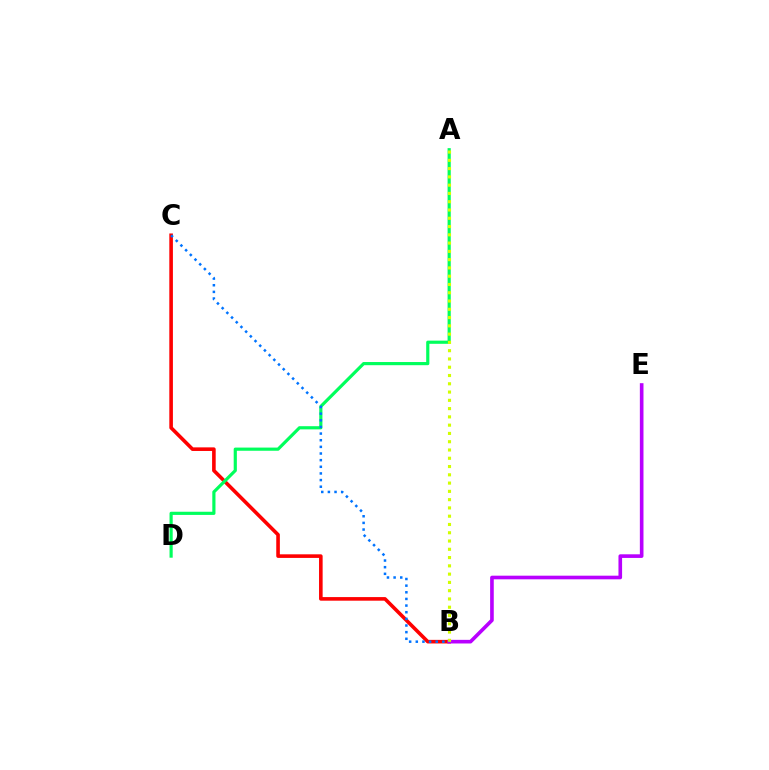{('B', 'C'): [{'color': '#ff0000', 'line_style': 'solid', 'thickness': 2.59}, {'color': '#0074ff', 'line_style': 'dotted', 'thickness': 1.8}], ('B', 'E'): [{'color': '#b900ff', 'line_style': 'solid', 'thickness': 2.61}], ('A', 'D'): [{'color': '#00ff5c', 'line_style': 'solid', 'thickness': 2.28}], ('A', 'B'): [{'color': '#d1ff00', 'line_style': 'dotted', 'thickness': 2.25}]}